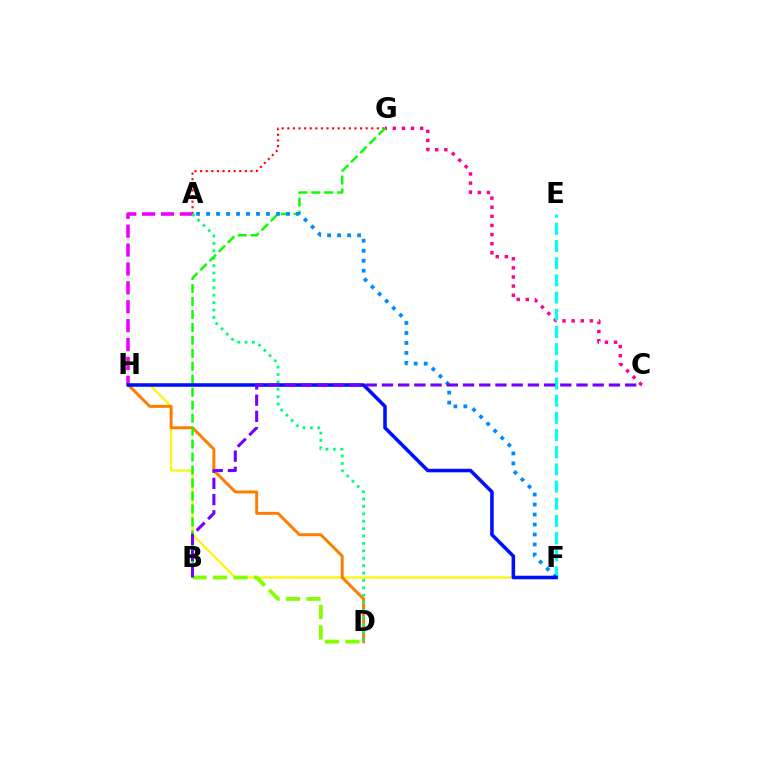{('C', 'G'): [{'color': '#ff0094', 'line_style': 'dotted', 'thickness': 2.48}], ('F', 'H'): [{'color': '#fcf500', 'line_style': 'solid', 'thickness': 1.55}, {'color': '#0010ff', 'line_style': 'solid', 'thickness': 2.56}], ('A', 'G'): [{'color': '#ff0000', 'line_style': 'dotted', 'thickness': 1.52}], ('E', 'F'): [{'color': '#00fff6', 'line_style': 'dashed', 'thickness': 2.33}], ('A', 'H'): [{'color': '#ee00ff', 'line_style': 'dashed', 'thickness': 2.57}], ('D', 'H'): [{'color': '#ff7c00', 'line_style': 'solid', 'thickness': 2.13}], ('A', 'D'): [{'color': '#00ff74', 'line_style': 'dotted', 'thickness': 2.01}], ('B', 'G'): [{'color': '#08ff00', 'line_style': 'dashed', 'thickness': 1.76}], ('A', 'F'): [{'color': '#008cff', 'line_style': 'dotted', 'thickness': 2.71}], ('B', 'D'): [{'color': '#84ff00', 'line_style': 'dashed', 'thickness': 2.78}], ('B', 'C'): [{'color': '#7200ff', 'line_style': 'dashed', 'thickness': 2.2}]}